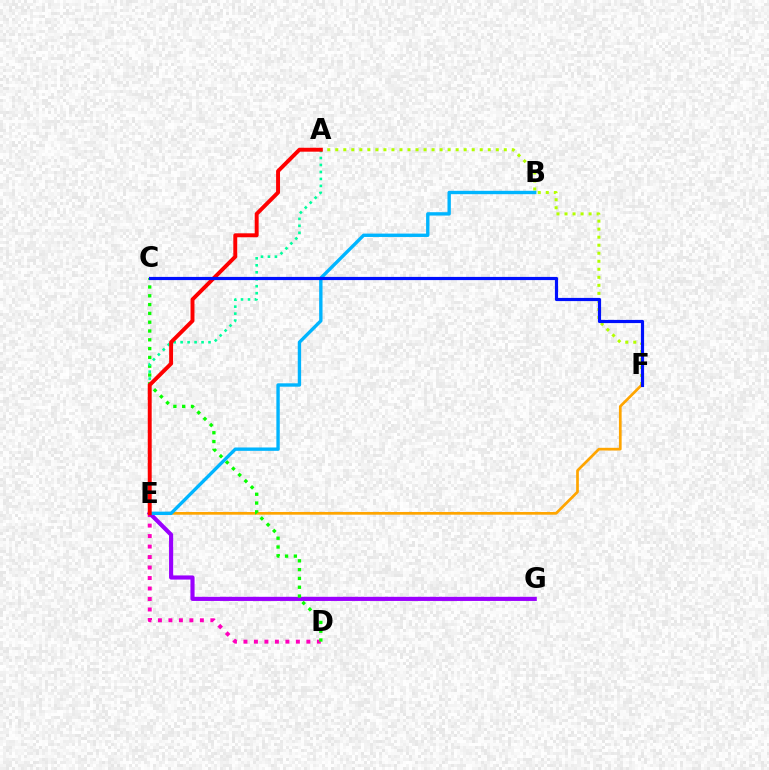{('D', 'E'): [{'color': '#ff00bd', 'line_style': 'dotted', 'thickness': 2.85}], ('E', 'G'): [{'color': '#9b00ff', 'line_style': 'solid', 'thickness': 2.98}], ('A', 'F'): [{'color': '#b3ff00', 'line_style': 'dotted', 'thickness': 2.18}], ('E', 'F'): [{'color': '#ffa500', 'line_style': 'solid', 'thickness': 1.95}], ('C', 'D'): [{'color': '#08ff00', 'line_style': 'dotted', 'thickness': 2.39}], ('A', 'E'): [{'color': '#00ff9d', 'line_style': 'dotted', 'thickness': 1.89}, {'color': '#ff0000', 'line_style': 'solid', 'thickness': 2.83}], ('B', 'E'): [{'color': '#00b5ff', 'line_style': 'solid', 'thickness': 2.43}], ('C', 'F'): [{'color': '#0010ff', 'line_style': 'solid', 'thickness': 2.28}]}